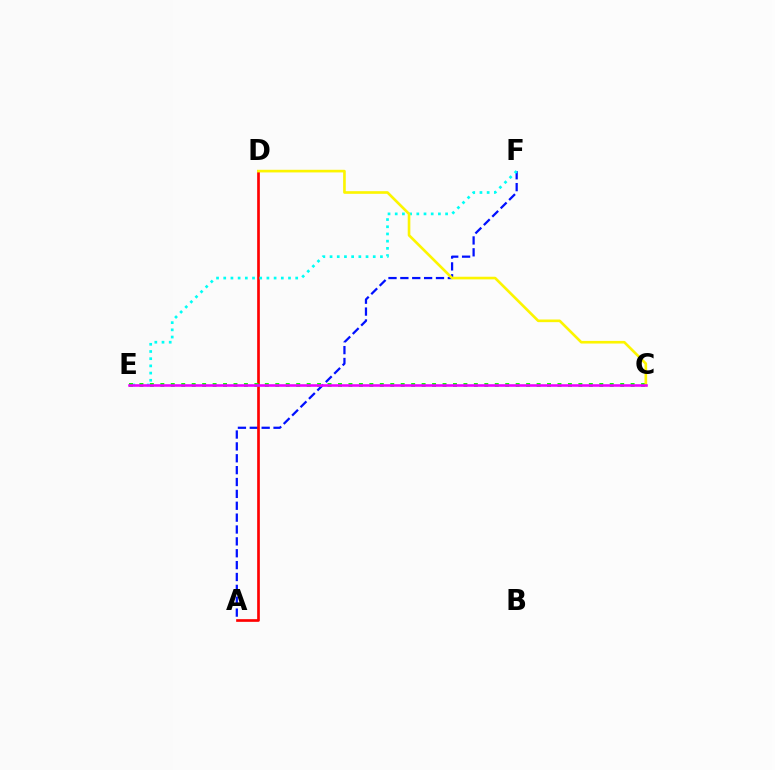{('A', 'F'): [{'color': '#0010ff', 'line_style': 'dashed', 'thickness': 1.61}], ('A', 'D'): [{'color': '#ff0000', 'line_style': 'solid', 'thickness': 1.93}], ('E', 'F'): [{'color': '#00fff6', 'line_style': 'dotted', 'thickness': 1.96}], ('C', 'E'): [{'color': '#08ff00', 'line_style': 'dotted', 'thickness': 2.84}, {'color': '#ee00ff', 'line_style': 'solid', 'thickness': 1.86}], ('C', 'D'): [{'color': '#fcf500', 'line_style': 'solid', 'thickness': 1.9}]}